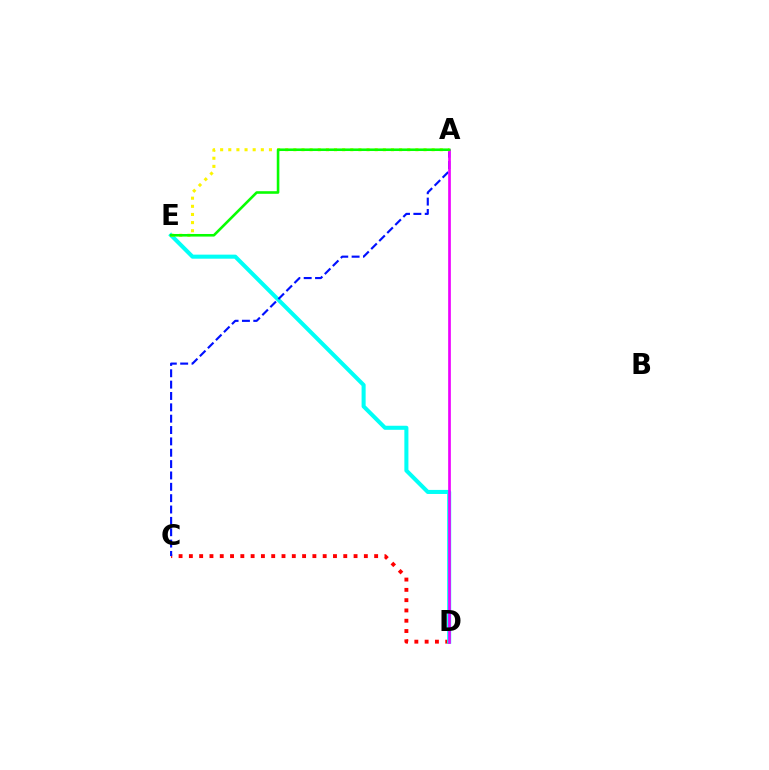{('C', 'D'): [{'color': '#ff0000', 'line_style': 'dotted', 'thickness': 2.8}], ('D', 'E'): [{'color': '#00fff6', 'line_style': 'solid', 'thickness': 2.92}], ('A', 'C'): [{'color': '#0010ff', 'line_style': 'dashed', 'thickness': 1.54}], ('A', 'D'): [{'color': '#ee00ff', 'line_style': 'solid', 'thickness': 1.93}], ('A', 'E'): [{'color': '#fcf500', 'line_style': 'dotted', 'thickness': 2.21}, {'color': '#08ff00', 'line_style': 'solid', 'thickness': 1.87}]}